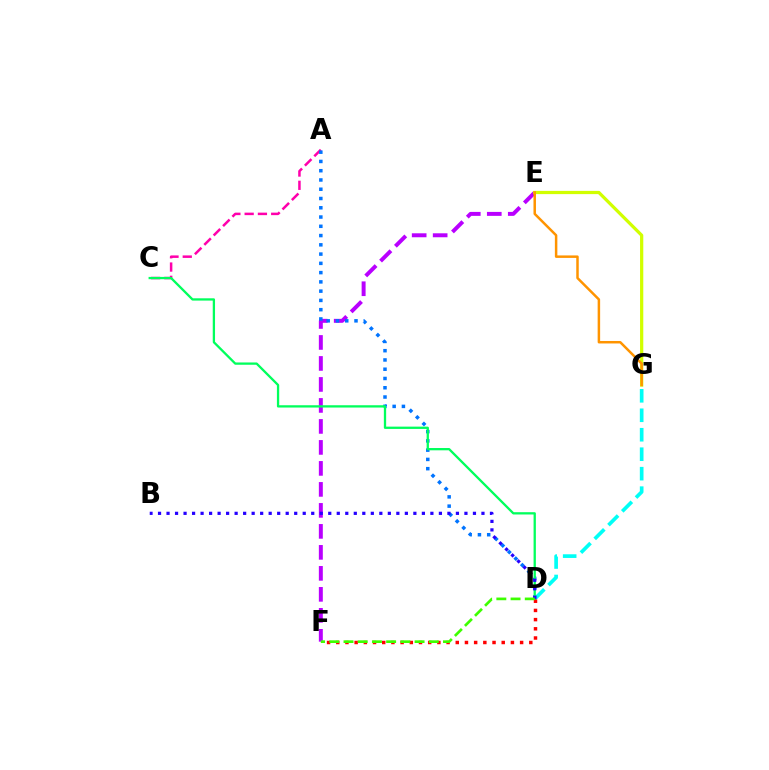{('D', 'G'): [{'color': '#00fff6', 'line_style': 'dashed', 'thickness': 2.65}], ('E', 'F'): [{'color': '#b900ff', 'line_style': 'dashed', 'thickness': 2.85}], ('A', 'C'): [{'color': '#ff00ac', 'line_style': 'dashed', 'thickness': 1.8}], ('A', 'D'): [{'color': '#0074ff', 'line_style': 'dotted', 'thickness': 2.52}], ('E', 'G'): [{'color': '#d1ff00', 'line_style': 'solid', 'thickness': 2.33}, {'color': '#ff9400', 'line_style': 'solid', 'thickness': 1.79}], ('C', 'D'): [{'color': '#00ff5c', 'line_style': 'solid', 'thickness': 1.65}], ('B', 'D'): [{'color': '#2500ff', 'line_style': 'dotted', 'thickness': 2.31}], ('D', 'F'): [{'color': '#ff0000', 'line_style': 'dotted', 'thickness': 2.5}, {'color': '#3dff00', 'line_style': 'dashed', 'thickness': 1.93}]}